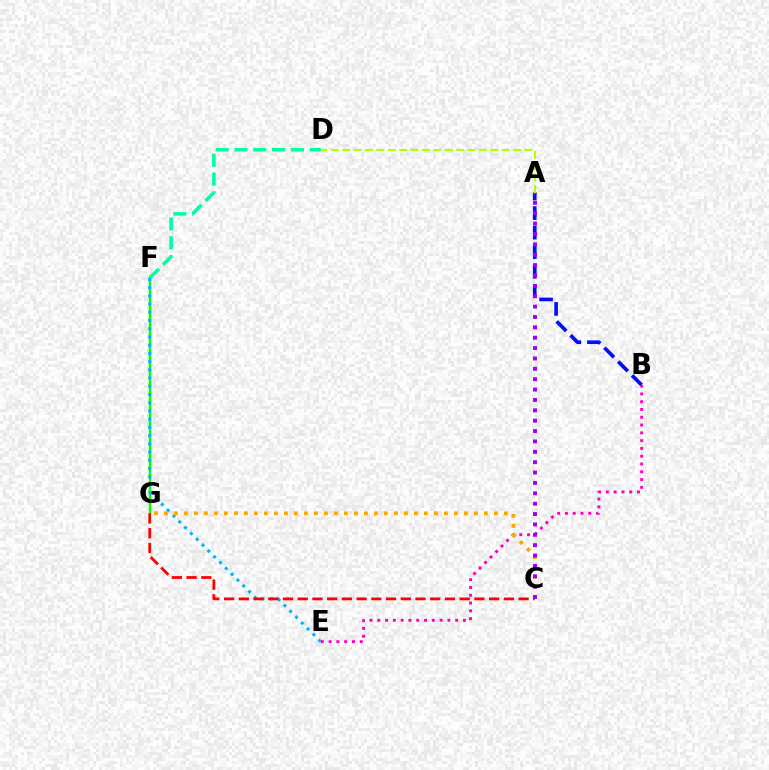{('A', 'B'): [{'color': '#0010ff', 'line_style': 'dashed', 'thickness': 2.65}], ('A', 'D'): [{'color': '#b3ff00', 'line_style': 'dashed', 'thickness': 1.55}], ('F', 'G'): [{'color': '#08ff00', 'line_style': 'solid', 'thickness': 1.79}], ('D', 'F'): [{'color': '#00ff9d', 'line_style': 'dashed', 'thickness': 2.55}], ('E', 'F'): [{'color': '#00b5ff', 'line_style': 'dotted', 'thickness': 2.23}], ('B', 'E'): [{'color': '#ff00bd', 'line_style': 'dotted', 'thickness': 2.12}], ('C', 'G'): [{'color': '#ff0000', 'line_style': 'dashed', 'thickness': 2.0}, {'color': '#ffa500', 'line_style': 'dotted', 'thickness': 2.72}], ('A', 'C'): [{'color': '#9b00ff', 'line_style': 'dotted', 'thickness': 2.82}]}